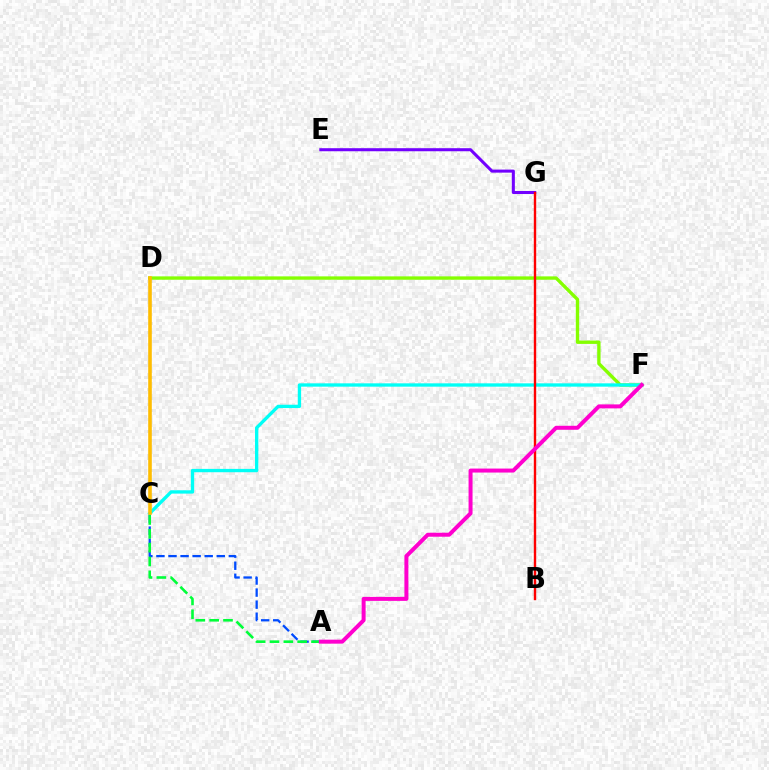{('D', 'F'): [{'color': '#84ff00', 'line_style': 'solid', 'thickness': 2.42}], ('A', 'C'): [{'color': '#004bff', 'line_style': 'dashed', 'thickness': 1.64}, {'color': '#00ff39', 'line_style': 'dashed', 'thickness': 1.88}], ('C', 'F'): [{'color': '#00fff6', 'line_style': 'solid', 'thickness': 2.4}], ('E', 'G'): [{'color': '#7200ff', 'line_style': 'solid', 'thickness': 2.19}], ('B', 'G'): [{'color': '#ff0000', 'line_style': 'solid', 'thickness': 1.72}], ('A', 'F'): [{'color': '#ff00cf', 'line_style': 'solid', 'thickness': 2.87}], ('C', 'D'): [{'color': '#ffbd00', 'line_style': 'solid', 'thickness': 2.59}]}